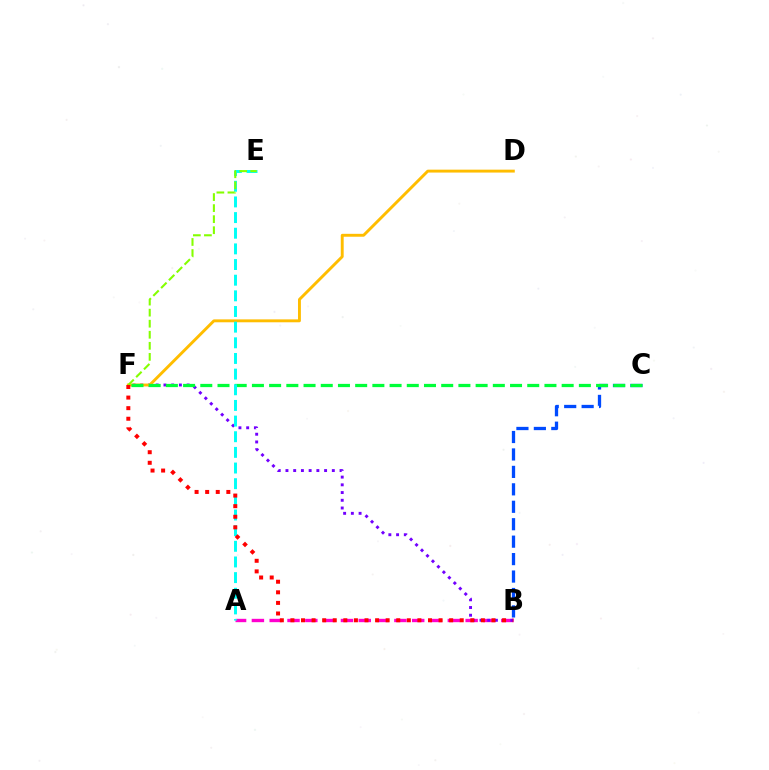{('B', 'C'): [{'color': '#004bff', 'line_style': 'dashed', 'thickness': 2.37}], ('A', 'B'): [{'color': '#ff00cf', 'line_style': 'dashed', 'thickness': 2.42}], ('B', 'F'): [{'color': '#7200ff', 'line_style': 'dotted', 'thickness': 2.1}, {'color': '#ff0000', 'line_style': 'dotted', 'thickness': 2.88}], ('D', 'F'): [{'color': '#ffbd00', 'line_style': 'solid', 'thickness': 2.09}], ('C', 'F'): [{'color': '#00ff39', 'line_style': 'dashed', 'thickness': 2.34}], ('A', 'E'): [{'color': '#00fff6', 'line_style': 'dashed', 'thickness': 2.13}], ('E', 'F'): [{'color': '#84ff00', 'line_style': 'dashed', 'thickness': 1.5}]}